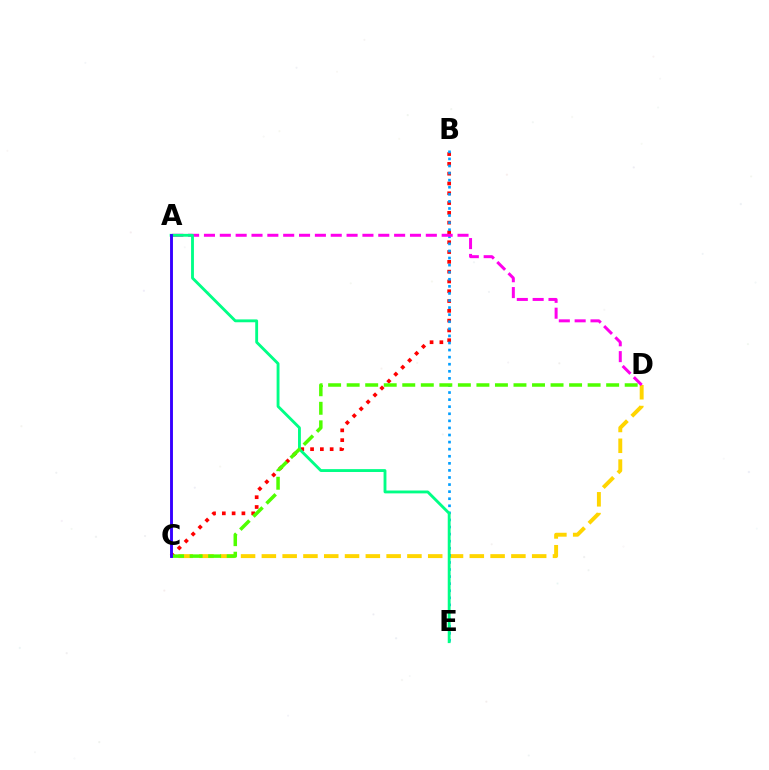{('C', 'D'): [{'color': '#ffd500', 'line_style': 'dashed', 'thickness': 2.82}, {'color': '#4fff00', 'line_style': 'dashed', 'thickness': 2.52}], ('B', 'C'): [{'color': '#ff0000', 'line_style': 'dotted', 'thickness': 2.66}], ('B', 'E'): [{'color': '#009eff', 'line_style': 'dotted', 'thickness': 1.92}], ('A', 'D'): [{'color': '#ff00ed', 'line_style': 'dashed', 'thickness': 2.15}], ('A', 'E'): [{'color': '#00ff86', 'line_style': 'solid', 'thickness': 2.06}], ('A', 'C'): [{'color': '#3700ff', 'line_style': 'solid', 'thickness': 2.08}]}